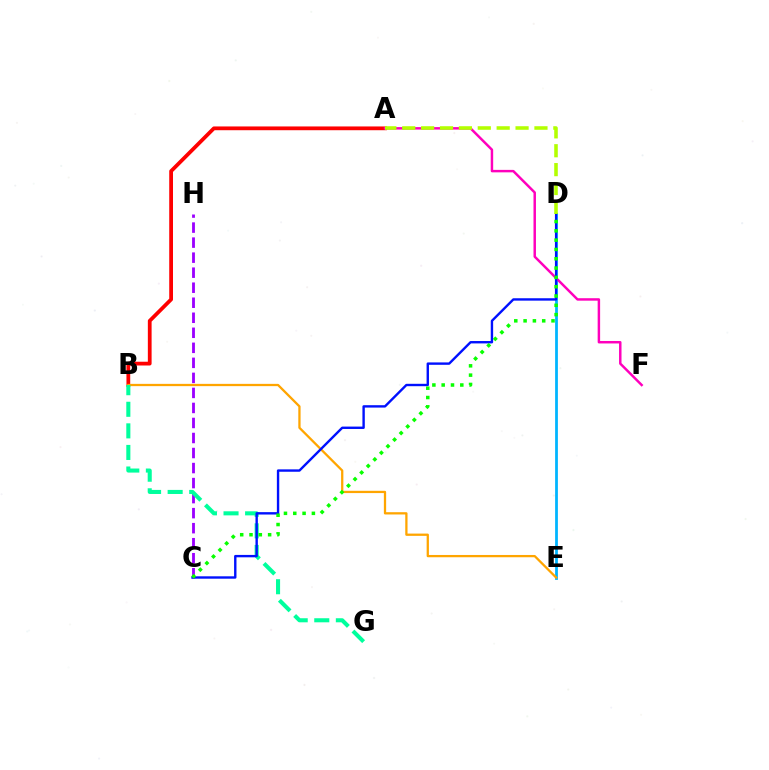{('A', 'B'): [{'color': '#ff0000', 'line_style': 'solid', 'thickness': 2.71}], ('D', 'E'): [{'color': '#00b5ff', 'line_style': 'solid', 'thickness': 2.0}], ('B', 'E'): [{'color': '#ffa500', 'line_style': 'solid', 'thickness': 1.64}], ('C', 'H'): [{'color': '#9b00ff', 'line_style': 'dashed', 'thickness': 2.04}], ('B', 'G'): [{'color': '#00ff9d', 'line_style': 'dashed', 'thickness': 2.93}], ('A', 'F'): [{'color': '#ff00bd', 'line_style': 'solid', 'thickness': 1.78}], ('C', 'D'): [{'color': '#0010ff', 'line_style': 'solid', 'thickness': 1.72}, {'color': '#08ff00', 'line_style': 'dotted', 'thickness': 2.53}], ('A', 'D'): [{'color': '#b3ff00', 'line_style': 'dashed', 'thickness': 2.57}]}